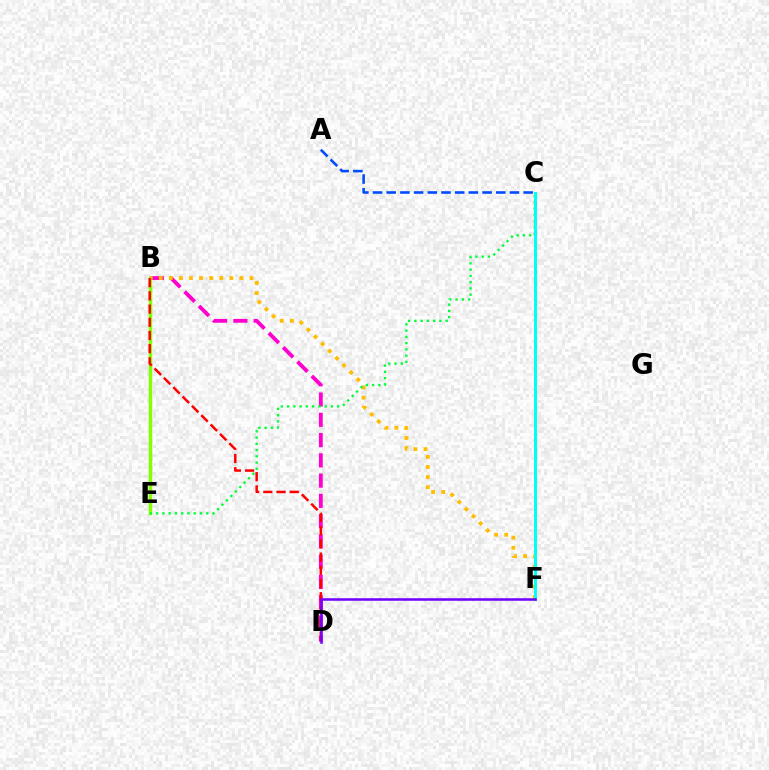{('B', 'D'): [{'color': '#ff00cf', 'line_style': 'dashed', 'thickness': 2.75}, {'color': '#ff0000', 'line_style': 'dashed', 'thickness': 1.79}], ('B', 'E'): [{'color': '#84ff00', 'line_style': 'solid', 'thickness': 2.49}], ('B', 'F'): [{'color': '#ffbd00', 'line_style': 'dotted', 'thickness': 2.74}], ('C', 'E'): [{'color': '#00ff39', 'line_style': 'dotted', 'thickness': 1.7}], ('C', 'F'): [{'color': '#00fff6', 'line_style': 'solid', 'thickness': 2.15}], ('D', 'F'): [{'color': '#7200ff', 'line_style': 'solid', 'thickness': 1.83}], ('A', 'C'): [{'color': '#004bff', 'line_style': 'dashed', 'thickness': 1.86}]}